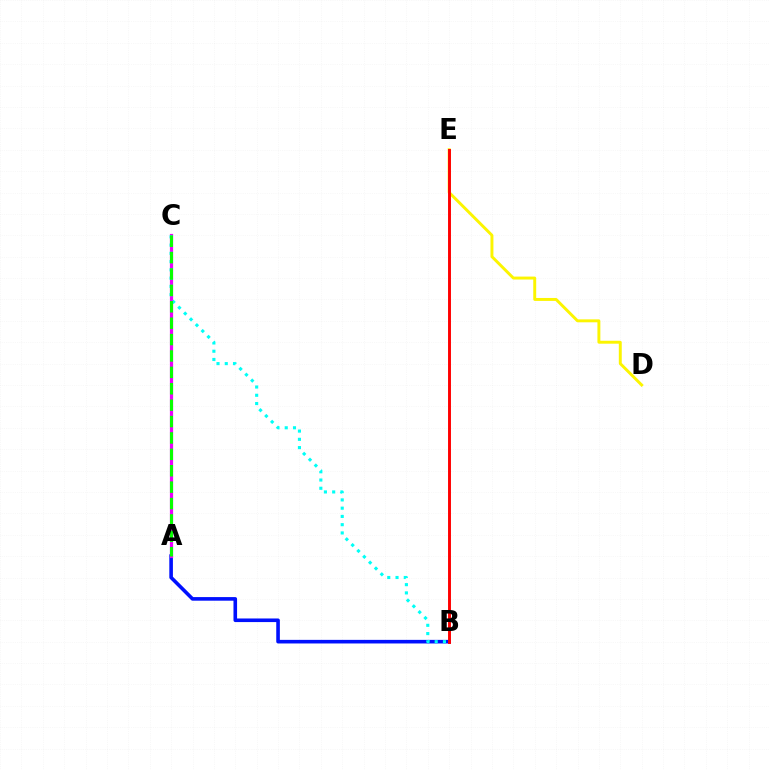{('A', 'B'): [{'color': '#0010ff', 'line_style': 'solid', 'thickness': 2.59}], ('A', 'C'): [{'color': '#ee00ff', 'line_style': 'solid', 'thickness': 2.3}, {'color': '#08ff00', 'line_style': 'dashed', 'thickness': 2.23}], ('D', 'E'): [{'color': '#fcf500', 'line_style': 'solid', 'thickness': 2.11}], ('B', 'C'): [{'color': '#00fff6', 'line_style': 'dotted', 'thickness': 2.24}], ('B', 'E'): [{'color': '#ff0000', 'line_style': 'solid', 'thickness': 2.1}]}